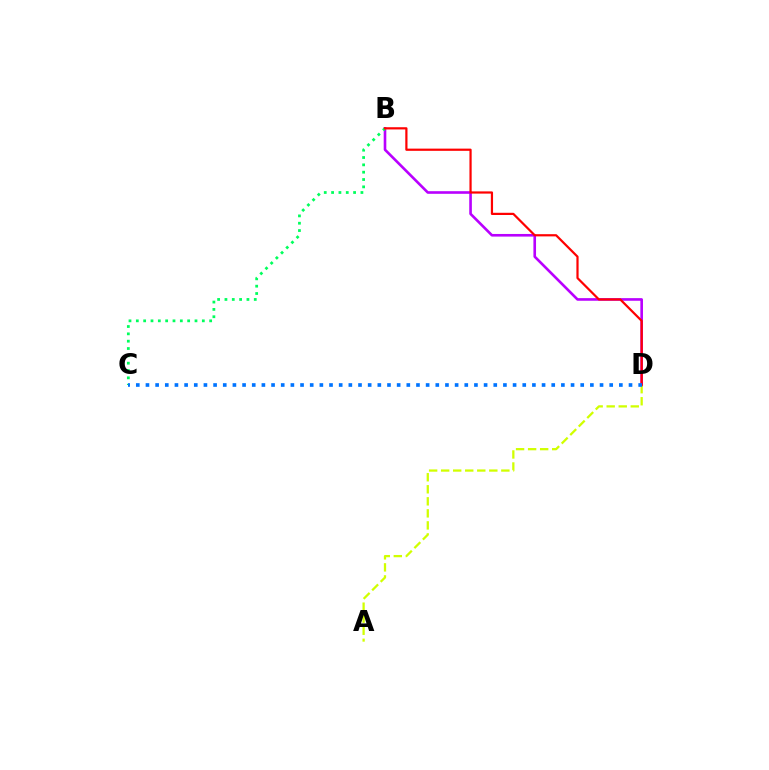{('B', 'D'): [{'color': '#b900ff', 'line_style': 'solid', 'thickness': 1.89}, {'color': '#ff0000', 'line_style': 'solid', 'thickness': 1.59}], ('A', 'D'): [{'color': '#d1ff00', 'line_style': 'dashed', 'thickness': 1.64}], ('B', 'C'): [{'color': '#00ff5c', 'line_style': 'dotted', 'thickness': 1.99}], ('C', 'D'): [{'color': '#0074ff', 'line_style': 'dotted', 'thickness': 2.62}]}